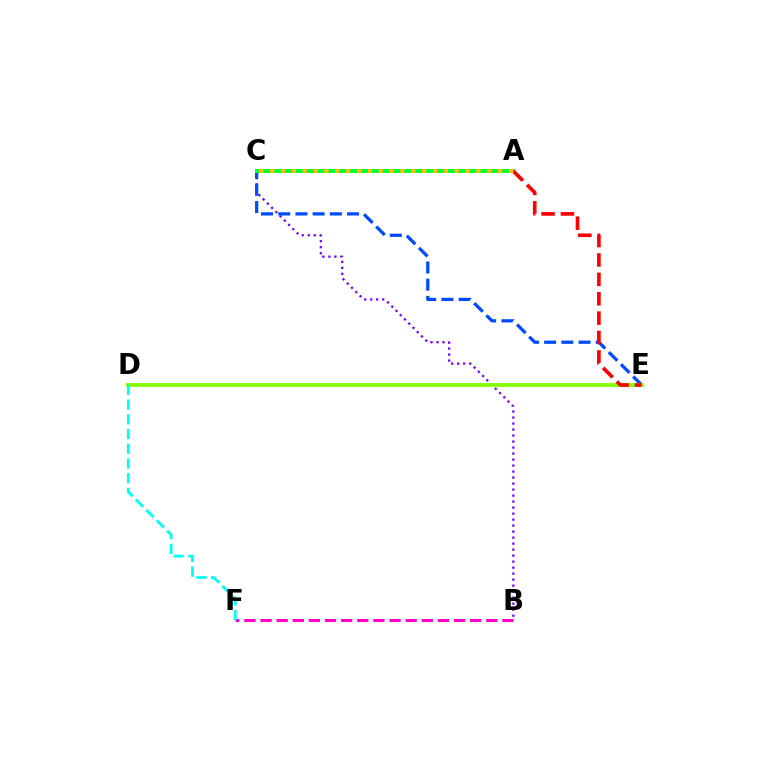{('B', 'C'): [{'color': '#7200ff', 'line_style': 'dotted', 'thickness': 1.63}], ('C', 'E'): [{'color': '#004bff', 'line_style': 'dashed', 'thickness': 2.34}], ('B', 'F'): [{'color': '#ff00cf', 'line_style': 'dashed', 'thickness': 2.19}], ('D', 'E'): [{'color': '#84ff00', 'line_style': 'solid', 'thickness': 2.78}], ('A', 'C'): [{'color': '#00ff39', 'line_style': 'solid', 'thickness': 2.85}, {'color': '#ffbd00', 'line_style': 'dotted', 'thickness': 2.95}], ('A', 'E'): [{'color': '#ff0000', 'line_style': 'dashed', 'thickness': 2.63}], ('D', 'F'): [{'color': '#00fff6', 'line_style': 'dashed', 'thickness': 2.0}]}